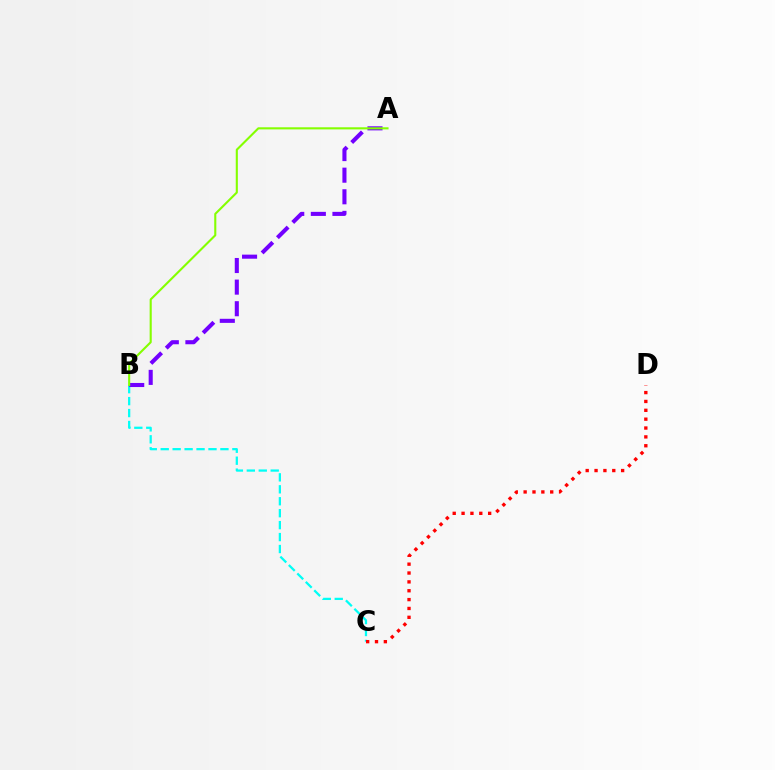{('B', 'C'): [{'color': '#00fff6', 'line_style': 'dashed', 'thickness': 1.62}], ('C', 'D'): [{'color': '#ff0000', 'line_style': 'dotted', 'thickness': 2.41}], ('A', 'B'): [{'color': '#7200ff', 'line_style': 'dashed', 'thickness': 2.93}, {'color': '#84ff00', 'line_style': 'solid', 'thickness': 1.52}]}